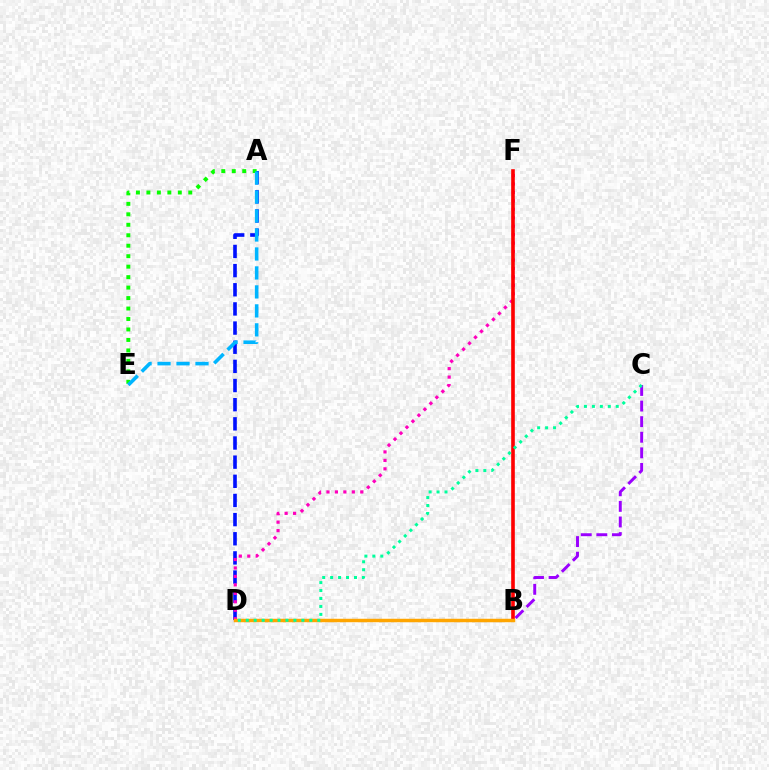{('A', 'D'): [{'color': '#0010ff', 'line_style': 'dashed', 'thickness': 2.6}], ('B', 'D'): [{'color': '#b3ff00', 'line_style': 'solid', 'thickness': 1.93}, {'color': '#ffa500', 'line_style': 'solid', 'thickness': 2.49}], ('D', 'F'): [{'color': '#ff00bd', 'line_style': 'dotted', 'thickness': 2.3}], ('B', 'C'): [{'color': '#9b00ff', 'line_style': 'dashed', 'thickness': 2.12}], ('A', 'E'): [{'color': '#08ff00', 'line_style': 'dotted', 'thickness': 2.84}, {'color': '#00b5ff', 'line_style': 'dashed', 'thickness': 2.58}], ('B', 'F'): [{'color': '#ff0000', 'line_style': 'solid', 'thickness': 2.61}], ('C', 'D'): [{'color': '#00ff9d', 'line_style': 'dotted', 'thickness': 2.16}]}